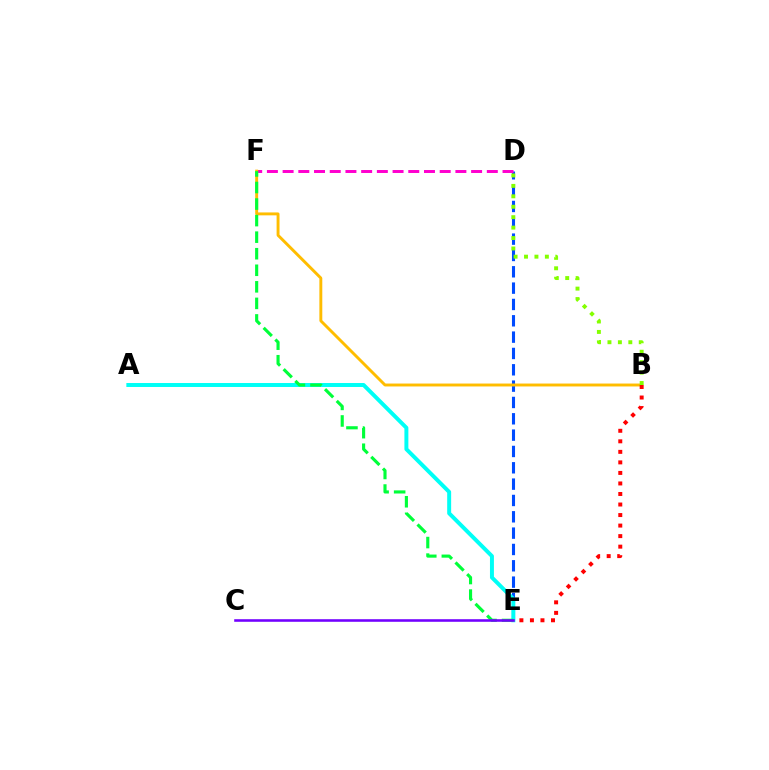{('D', 'E'): [{'color': '#004bff', 'line_style': 'dashed', 'thickness': 2.22}], ('D', 'F'): [{'color': '#ff00cf', 'line_style': 'dashed', 'thickness': 2.13}], ('B', 'F'): [{'color': '#ffbd00', 'line_style': 'solid', 'thickness': 2.1}], ('A', 'E'): [{'color': '#00fff6', 'line_style': 'solid', 'thickness': 2.85}], ('B', 'E'): [{'color': '#ff0000', 'line_style': 'dotted', 'thickness': 2.86}], ('B', 'D'): [{'color': '#84ff00', 'line_style': 'dotted', 'thickness': 2.83}], ('E', 'F'): [{'color': '#00ff39', 'line_style': 'dashed', 'thickness': 2.25}], ('C', 'E'): [{'color': '#7200ff', 'line_style': 'solid', 'thickness': 1.86}]}